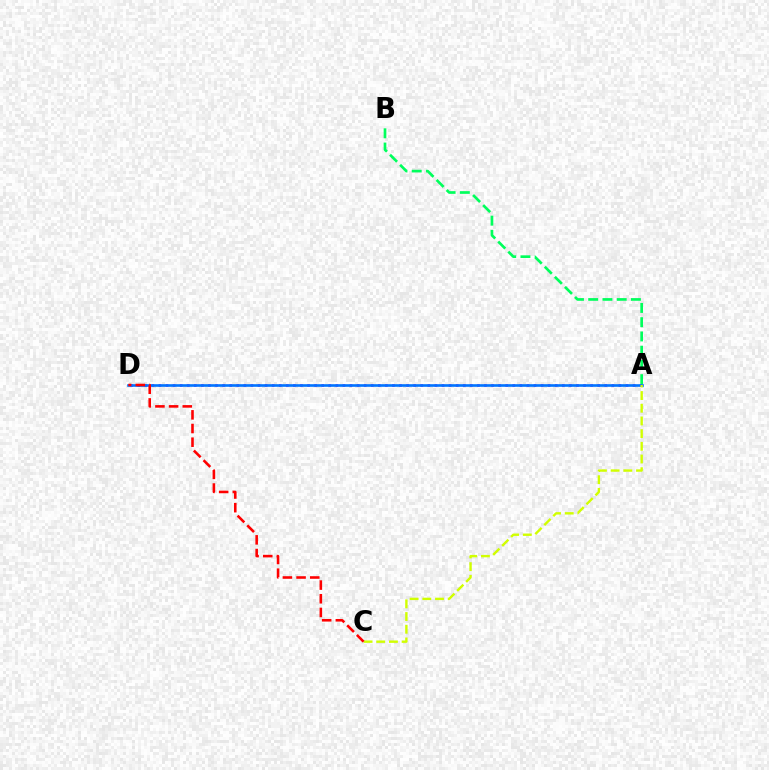{('A', 'D'): [{'color': '#b900ff', 'line_style': 'dotted', 'thickness': 1.92}, {'color': '#0074ff', 'line_style': 'solid', 'thickness': 1.88}], ('A', 'C'): [{'color': '#d1ff00', 'line_style': 'dashed', 'thickness': 1.72}], ('C', 'D'): [{'color': '#ff0000', 'line_style': 'dashed', 'thickness': 1.86}], ('A', 'B'): [{'color': '#00ff5c', 'line_style': 'dashed', 'thickness': 1.94}]}